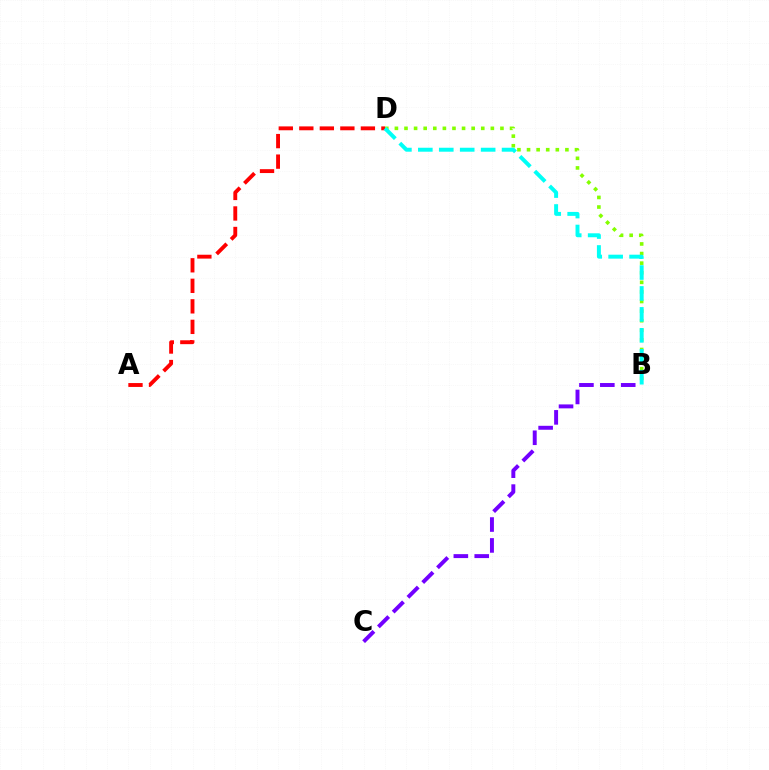{('A', 'D'): [{'color': '#ff0000', 'line_style': 'dashed', 'thickness': 2.79}], ('B', 'D'): [{'color': '#84ff00', 'line_style': 'dotted', 'thickness': 2.61}, {'color': '#00fff6', 'line_style': 'dashed', 'thickness': 2.84}], ('B', 'C'): [{'color': '#7200ff', 'line_style': 'dashed', 'thickness': 2.84}]}